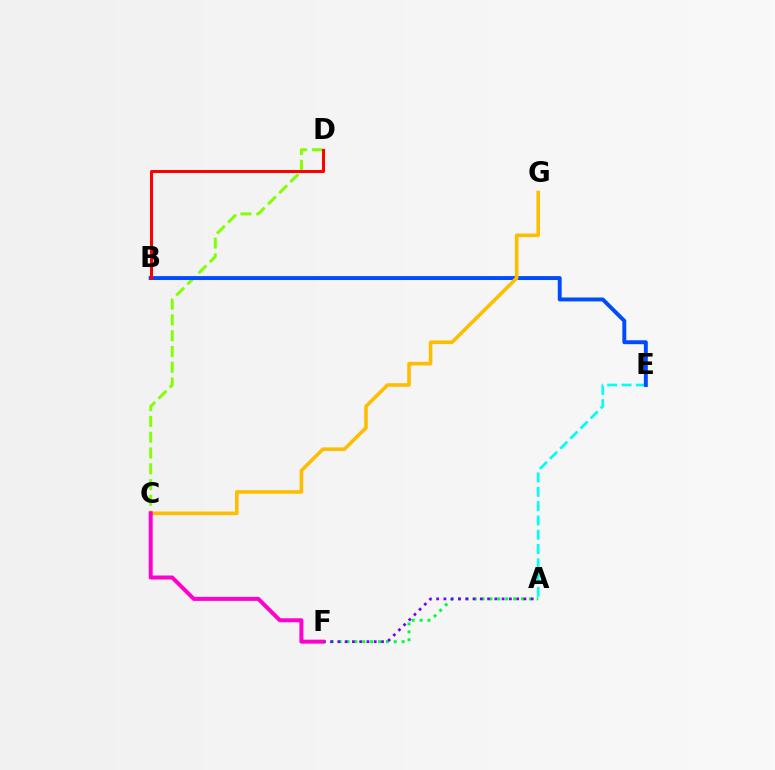{('C', 'D'): [{'color': '#84ff00', 'line_style': 'dashed', 'thickness': 2.14}], ('A', 'E'): [{'color': '#00fff6', 'line_style': 'dashed', 'thickness': 1.94}], ('B', 'E'): [{'color': '#004bff', 'line_style': 'solid', 'thickness': 2.82}], ('A', 'F'): [{'color': '#00ff39', 'line_style': 'dotted', 'thickness': 2.14}, {'color': '#7200ff', 'line_style': 'dotted', 'thickness': 1.98}], ('C', 'G'): [{'color': '#ffbd00', 'line_style': 'solid', 'thickness': 2.58}], ('B', 'D'): [{'color': '#ff0000', 'line_style': 'solid', 'thickness': 2.17}], ('C', 'F'): [{'color': '#ff00cf', 'line_style': 'solid', 'thickness': 2.87}]}